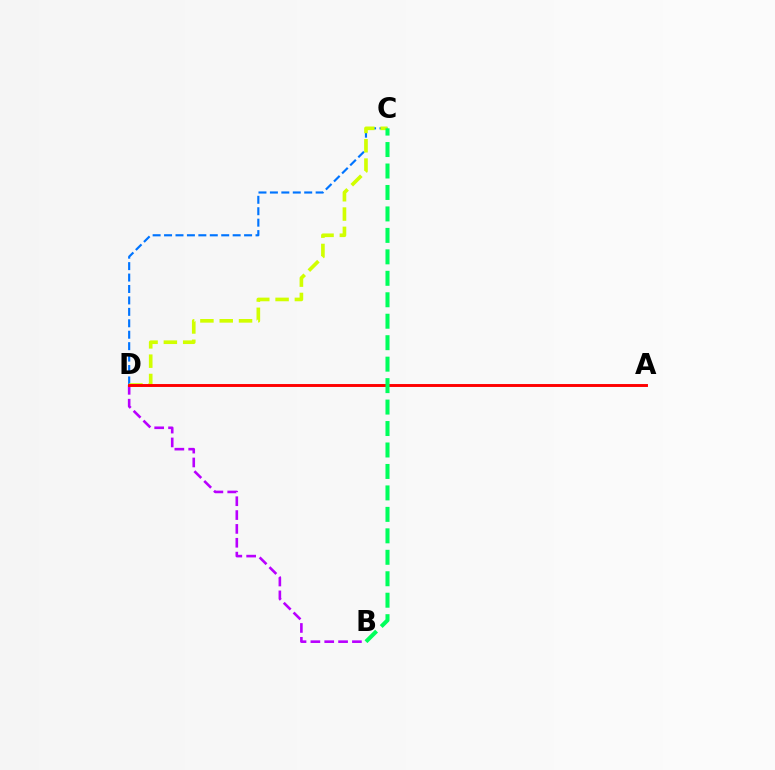{('C', 'D'): [{'color': '#0074ff', 'line_style': 'dashed', 'thickness': 1.55}, {'color': '#d1ff00', 'line_style': 'dashed', 'thickness': 2.62}], ('B', 'D'): [{'color': '#b900ff', 'line_style': 'dashed', 'thickness': 1.88}], ('A', 'D'): [{'color': '#ff0000', 'line_style': 'solid', 'thickness': 2.1}], ('B', 'C'): [{'color': '#00ff5c', 'line_style': 'dashed', 'thickness': 2.92}]}